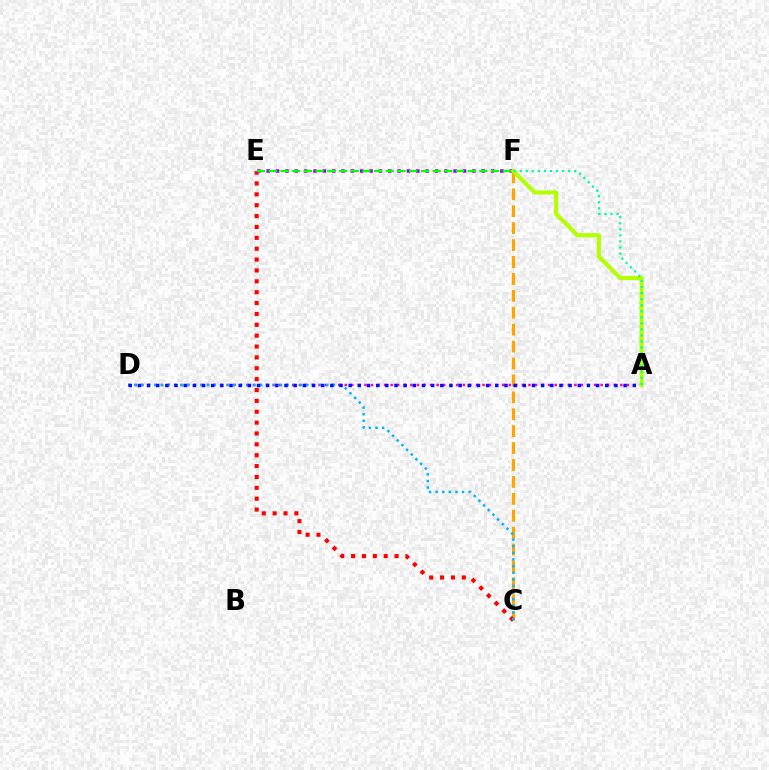{('C', 'F'): [{'color': '#ffa500', 'line_style': 'dashed', 'thickness': 2.3}], ('A', 'D'): [{'color': '#ff00bd', 'line_style': 'dotted', 'thickness': 1.78}, {'color': '#0010ff', 'line_style': 'dotted', 'thickness': 2.49}], ('C', 'E'): [{'color': '#ff0000', 'line_style': 'dotted', 'thickness': 2.95}], ('E', 'F'): [{'color': '#9b00ff', 'line_style': 'dotted', 'thickness': 2.54}, {'color': '#08ff00', 'line_style': 'dashed', 'thickness': 1.59}], ('C', 'D'): [{'color': '#00b5ff', 'line_style': 'dotted', 'thickness': 1.8}], ('A', 'F'): [{'color': '#b3ff00', 'line_style': 'solid', 'thickness': 2.92}, {'color': '#00ff9d', 'line_style': 'dotted', 'thickness': 1.64}]}